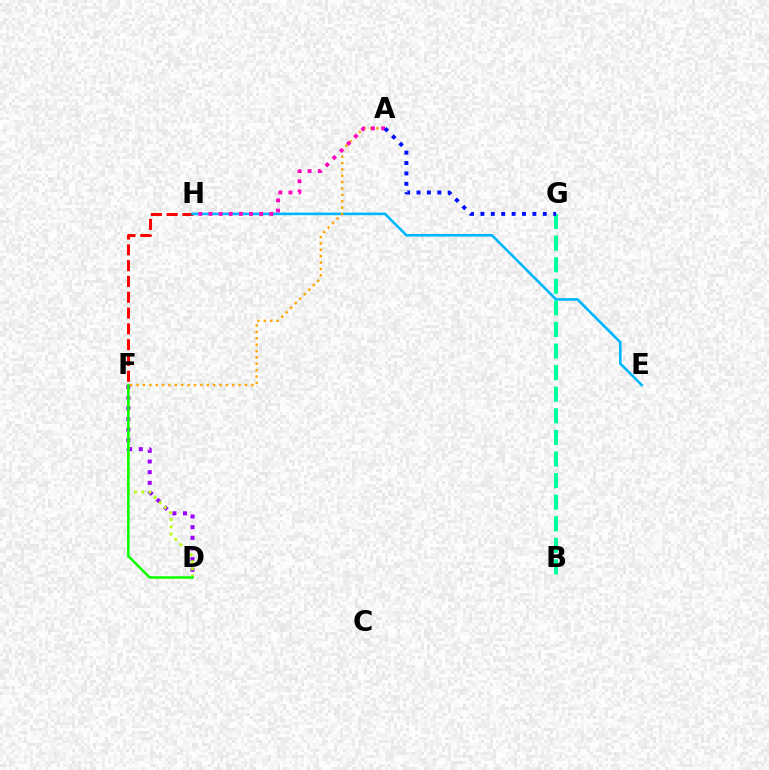{('D', 'F'): [{'color': '#9b00ff', 'line_style': 'dotted', 'thickness': 2.89}, {'color': '#b3ff00', 'line_style': 'dotted', 'thickness': 1.97}, {'color': '#08ff00', 'line_style': 'solid', 'thickness': 1.82}], ('F', 'H'): [{'color': '#ff0000', 'line_style': 'dashed', 'thickness': 2.15}], ('E', 'H'): [{'color': '#00b5ff', 'line_style': 'solid', 'thickness': 1.87}], ('A', 'F'): [{'color': '#ffa500', 'line_style': 'dotted', 'thickness': 1.73}], ('B', 'G'): [{'color': '#00ff9d', 'line_style': 'dashed', 'thickness': 2.93}], ('A', 'H'): [{'color': '#ff00bd', 'line_style': 'dotted', 'thickness': 2.75}], ('A', 'G'): [{'color': '#0010ff', 'line_style': 'dotted', 'thickness': 2.82}]}